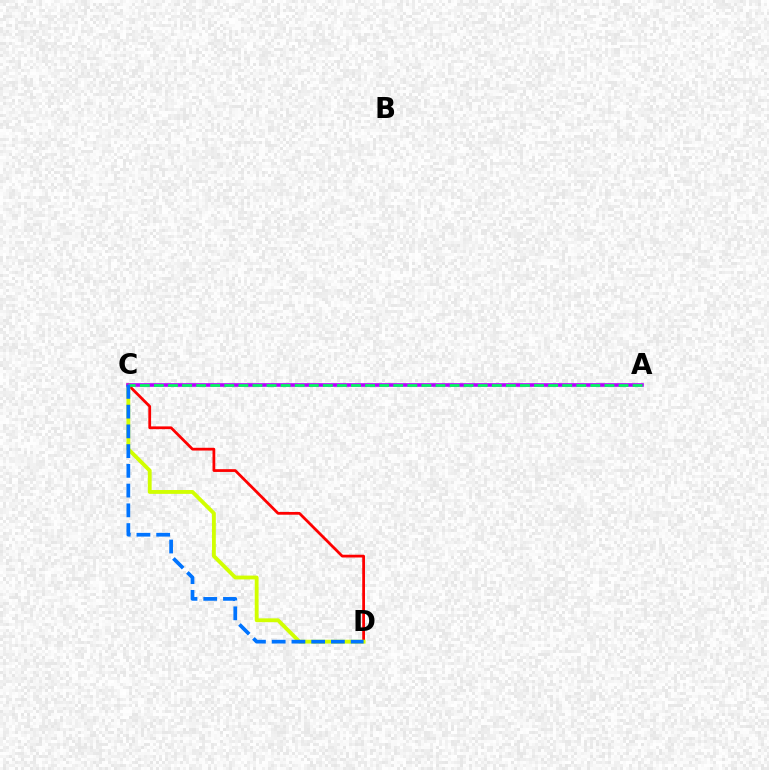{('C', 'D'): [{'color': '#ff0000', 'line_style': 'solid', 'thickness': 1.99}, {'color': '#d1ff00', 'line_style': 'solid', 'thickness': 2.76}, {'color': '#0074ff', 'line_style': 'dashed', 'thickness': 2.68}], ('A', 'C'): [{'color': '#b900ff', 'line_style': 'solid', 'thickness': 2.59}, {'color': '#00ff5c', 'line_style': 'dashed', 'thickness': 1.91}]}